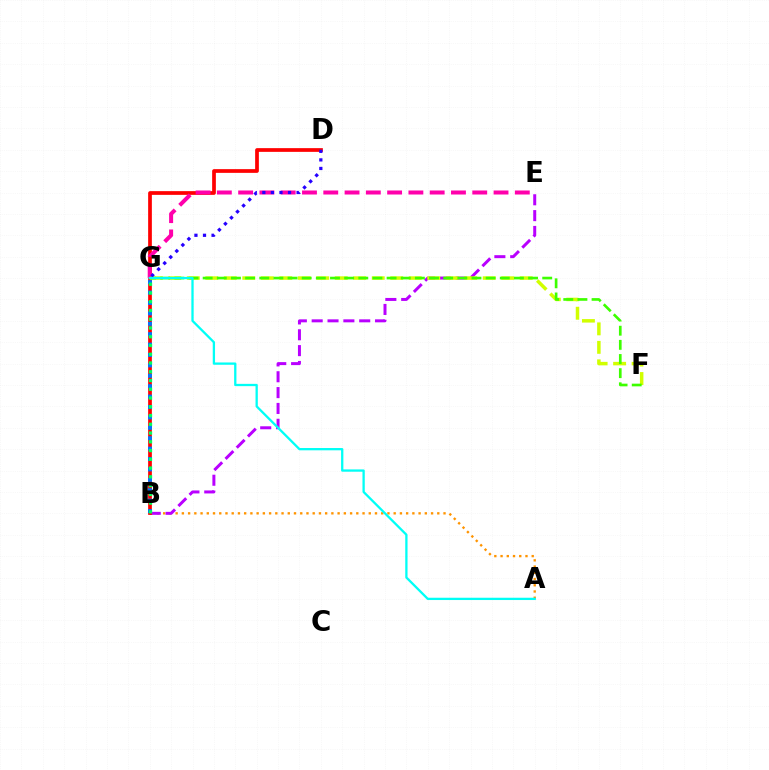{('A', 'B'): [{'color': '#ff9400', 'line_style': 'dotted', 'thickness': 1.69}], ('B', 'E'): [{'color': '#b900ff', 'line_style': 'dashed', 'thickness': 2.15}], ('B', 'D'): [{'color': '#ff0000', 'line_style': 'solid', 'thickness': 2.68}], ('B', 'G'): [{'color': '#0074ff', 'line_style': 'dotted', 'thickness': 2.83}, {'color': '#00ff5c', 'line_style': 'dotted', 'thickness': 2.38}], ('F', 'G'): [{'color': '#d1ff00', 'line_style': 'dashed', 'thickness': 2.51}, {'color': '#3dff00', 'line_style': 'dashed', 'thickness': 1.92}], ('E', 'G'): [{'color': '#ff00ac', 'line_style': 'dashed', 'thickness': 2.89}], ('D', 'G'): [{'color': '#2500ff', 'line_style': 'dotted', 'thickness': 2.33}], ('A', 'G'): [{'color': '#00fff6', 'line_style': 'solid', 'thickness': 1.65}]}